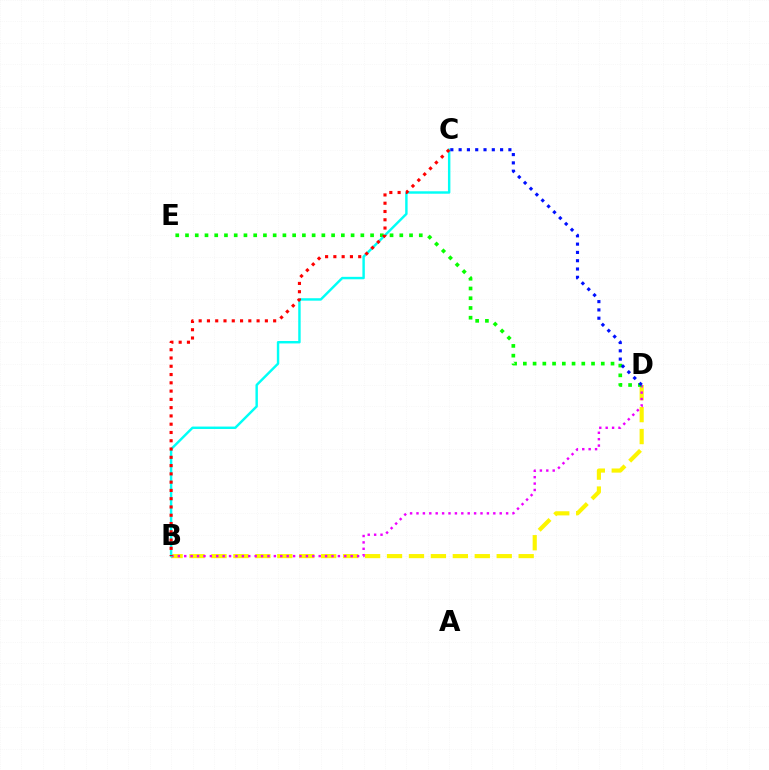{('B', 'D'): [{'color': '#fcf500', 'line_style': 'dashed', 'thickness': 2.98}, {'color': '#ee00ff', 'line_style': 'dotted', 'thickness': 1.74}], ('D', 'E'): [{'color': '#08ff00', 'line_style': 'dotted', 'thickness': 2.65}], ('B', 'C'): [{'color': '#00fff6', 'line_style': 'solid', 'thickness': 1.75}, {'color': '#ff0000', 'line_style': 'dotted', 'thickness': 2.25}], ('C', 'D'): [{'color': '#0010ff', 'line_style': 'dotted', 'thickness': 2.25}]}